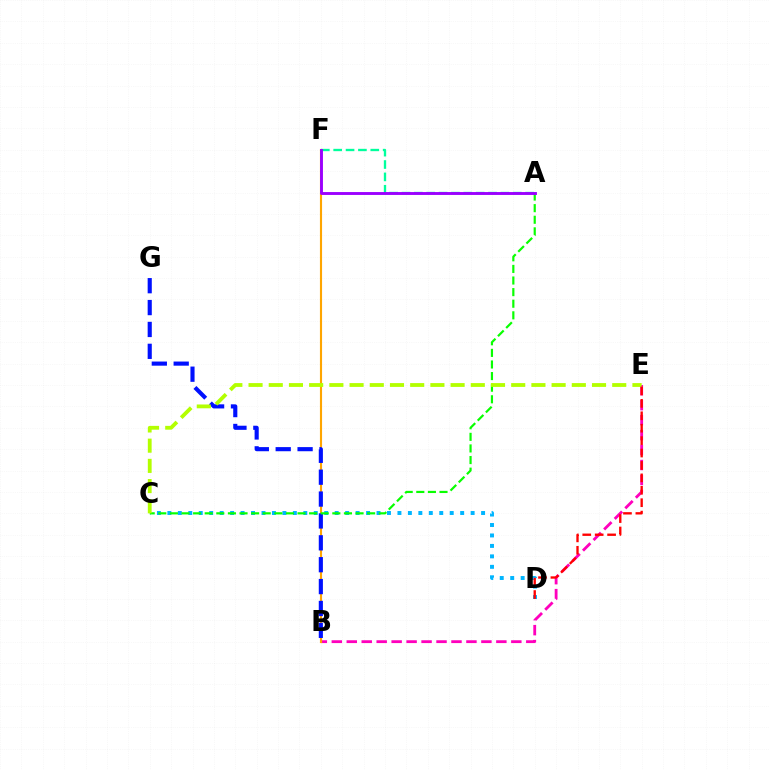{('B', 'E'): [{'color': '#ff00bd', 'line_style': 'dashed', 'thickness': 2.03}], ('B', 'F'): [{'color': '#ffa500', 'line_style': 'solid', 'thickness': 1.54}], ('A', 'F'): [{'color': '#00ff9d', 'line_style': 'dashed', 'thickness': 1.68}, {'color': '#9b00ff', 'line_style': 'solid', 'thickness': 2.08}], ('B', 'G'): [{'color': '#0010ff', 'line_style': 'dashed', 'thickness': 2.97}], ('C', 'D'): [{'color': '#00b5ff', 'line_style': 'dotted', 'thickness': 2.84}], ('A', 'C'): [{'color': '#08ff00', 'line_style': 'dashed', 'thickness': 1.58}], ('C', 'E'): [{'color': '#b3ff00', 'line_style': 'dashed', 'thickness': 2.74}], ('D', 'E'): [{'color': '#ff0000', 'line_style': 'dashed', 'thickness': 1.69}]}